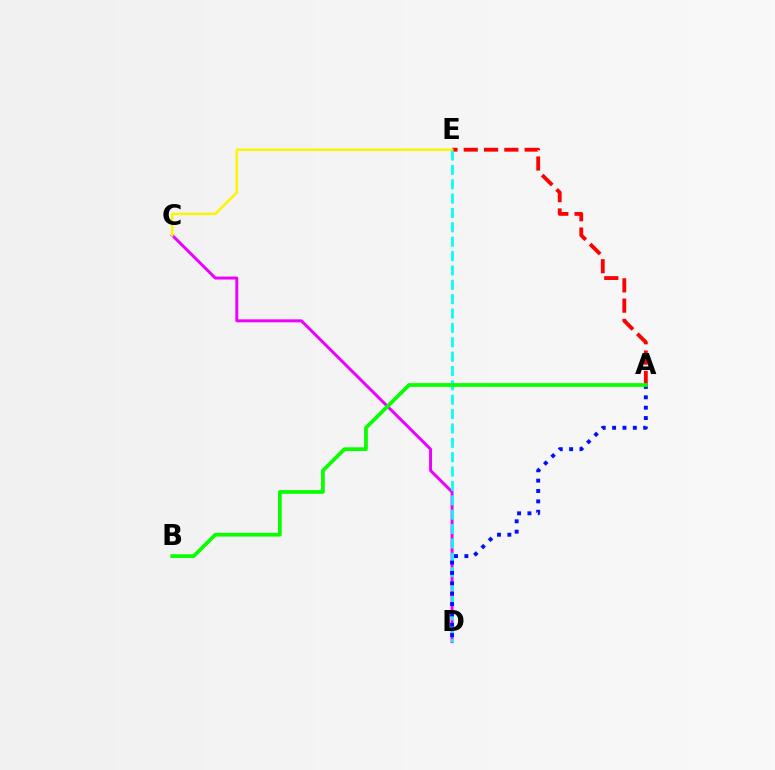{('C', 'D'): [{'color': '#ee00ff', 'line_style': 'solid', 'thickness': 2.13}], ('A', 'E'): [{'color': '#ff0000', 'line_style': 'dashed', 'thickness': 2.76}], ('C', 'E'): [{'color': '#fcf500', 'line_style': 'solid', 'thickness': 1.78}], ('D', 'E'): [{'color': '#00fff6', 'line_style': 'dashed', 'thickness': 1.95}], ('A', 'D'): [{'color': '#0010ff', 'line_style': 'dotted', 'thickness': 2.82}], ('A', 'B'): [{'color': '#08ff00', 'line_style': 'solid', 'thickness': 2.69}]}